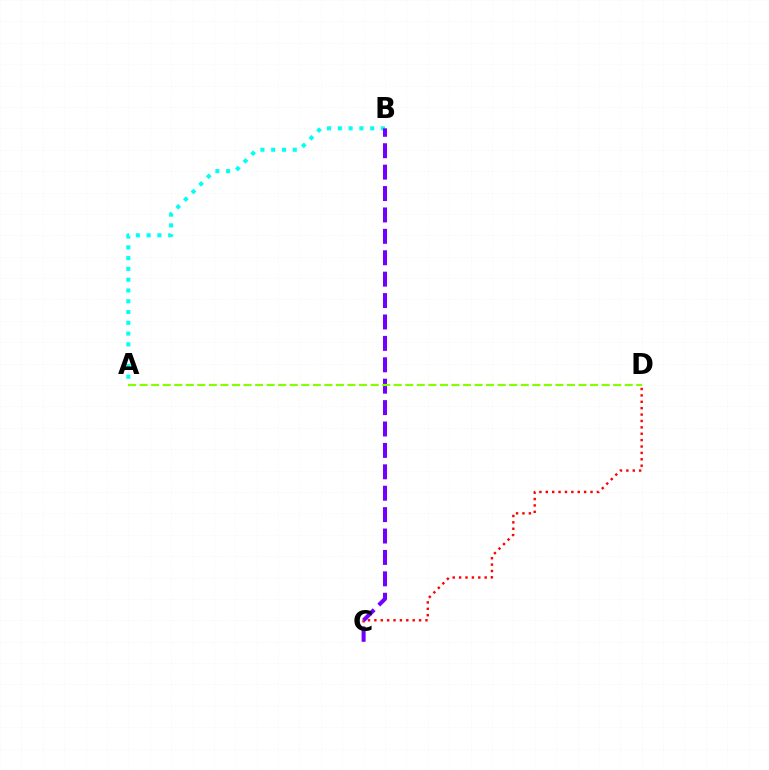{('C', 'D'): [{'color': '#ff0000', 'line_style': 'dotted', 'thickness': 1.74}], ('A', 'B'): [{'color': '#00fff6', 'line_style': 'dotted', 'thickness': 2.93}], ('B', 'C'): [{'color': '#7200ff', 'line_style': 'dashed', 'thickness': 2.91}], ('A', 'D'): [{'color': '#84ff00', 'line_style': 'dashed', 'thickness': 1.57}]}